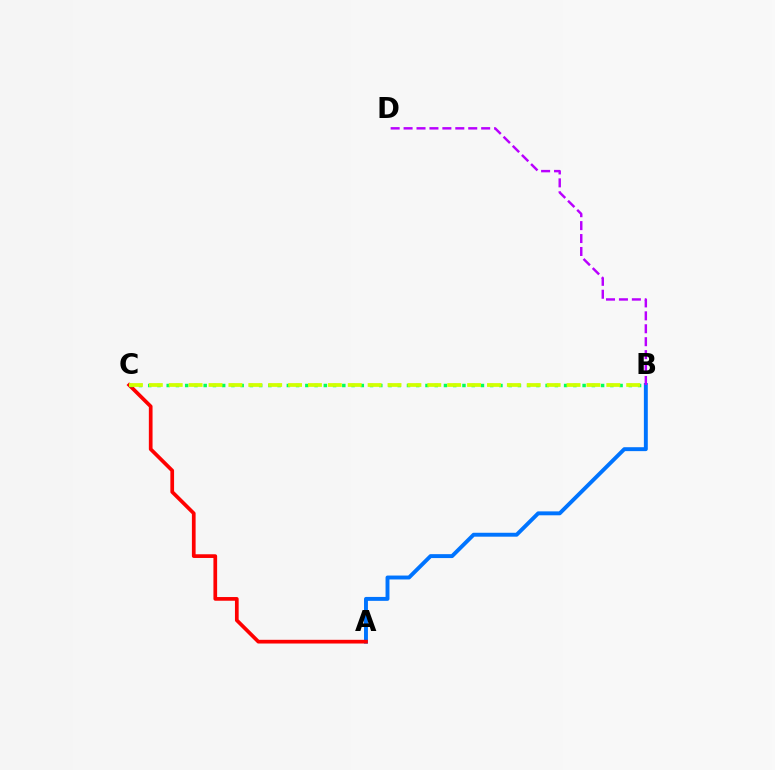{('A', 'B'): [{'color': '#0074ff', 'line_style': 'solid', 'thickness': 2.82}], ('A', 'C'): [{'color': '#ff0000', 'line_style': 'solid', 'thickness': 2.67}], ('B', 'D'): [{'color': '#b900ff', 'line_style': 'dashed', 'thickness': 1.76}], ('B', 'C'): [{'color': '#00ff5c', 'line_style': 'dotted', 'thickness': 2.51}, {'color': '#d1ff00', 'line_style': 'dashed', 'thickness': 2.7}]}